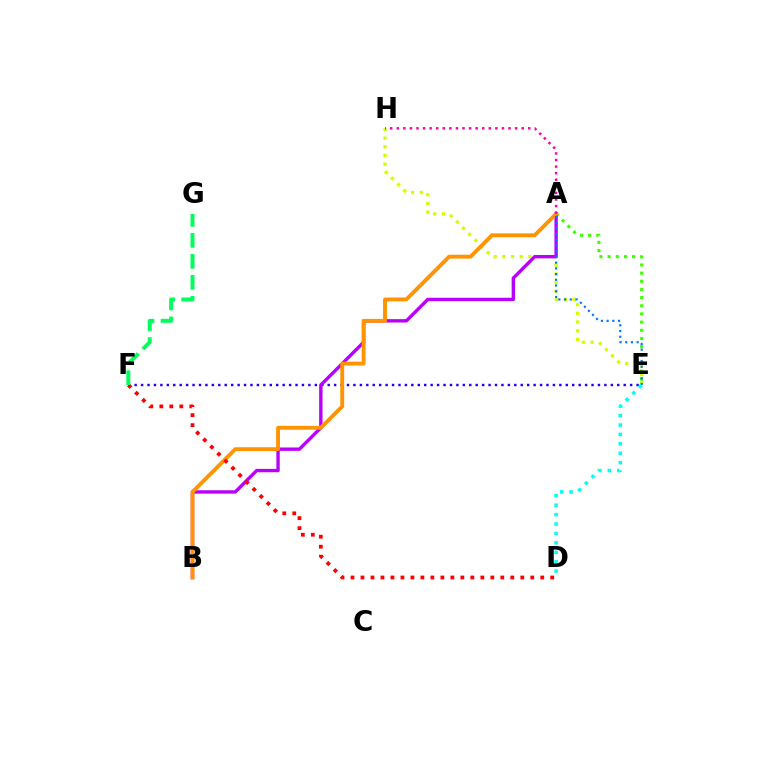{('A', 'E'): [{'color': '#3dff00', 'line_style': 'dotted', 'thickness': 2.22}, {'color': '#0074ff', 'line_style': 'dotted', 'thickness': 1.55}], ('E', 'H'): [{'color': '#d1ff00', 'line_style': 'dotted', 'thickness': 2.36}], ('E', 'F'): [{'color': '#2500ff', 'line_style': 'dotted', 'thickness': 1.75}], ('A', 'B'): [{'color': '#b900ff', 'line_style': 'solid', 'thickness': 2.43}, {'color': '#ff9400', 'line_style': 'solid', 'thickness': 2.79}], ('D', 'E'): [{'color': '#00fff6', 'line_style': 'dotted', 'thickness': 2.56}], ('A', 'H'): [{'color': '#ff00ac', 'line_style': 'dotted', 'thickness': 1.79}], ('D', 'F'): [{'color': '#ff0000', 'line_style': 'dotted', 'thickness': 2.71}], ('F', 'G'): [{'color': '#00ff5c', 'line_style': 'dashed', 'thickness': 2.85}]}